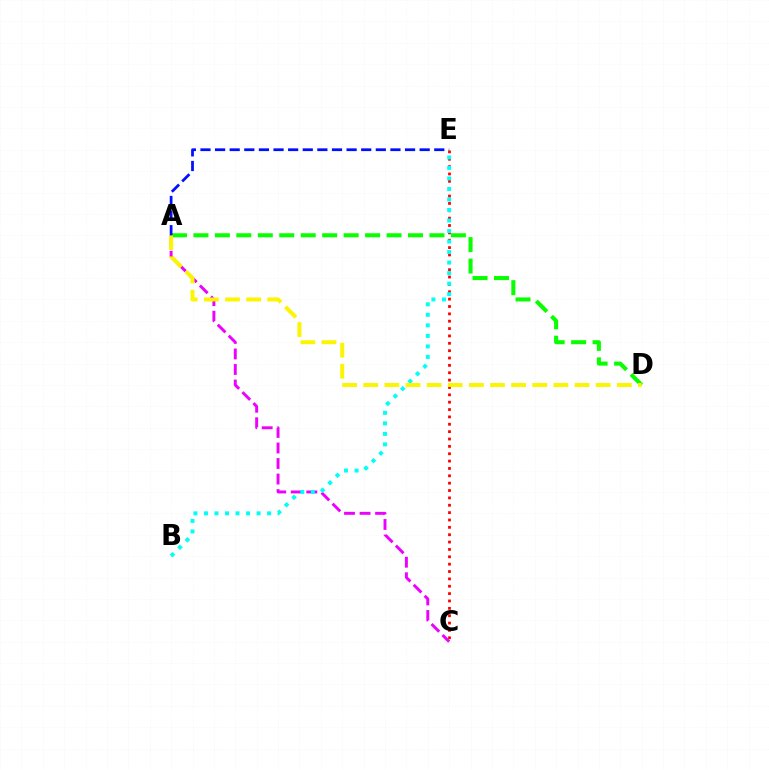{('C', 'E'): [{'color': '#ff0000', 'line_style': 'dotted', 'thickness': 2.0}], ('A', 'C'): [{'color': '#ee00ff', 'line_style': 'dashed', 'thickness': 2.11}], ('A', 'D'): [{'color': '#08ff00', 'line_style': 'dashed', 'thickness': 2.92}, {'color': '#fcf500', 'line_style': 'dashed', 'thickness': 2.87}], ('B', 'E'): [{'color': '#00fff6', 'line_style': 'dotted', 'thickness': 2.86}], ('A', 'E'): [{'color': '#0010ff', 'line_style': 'dashed', 'thickness': 1.99}]}